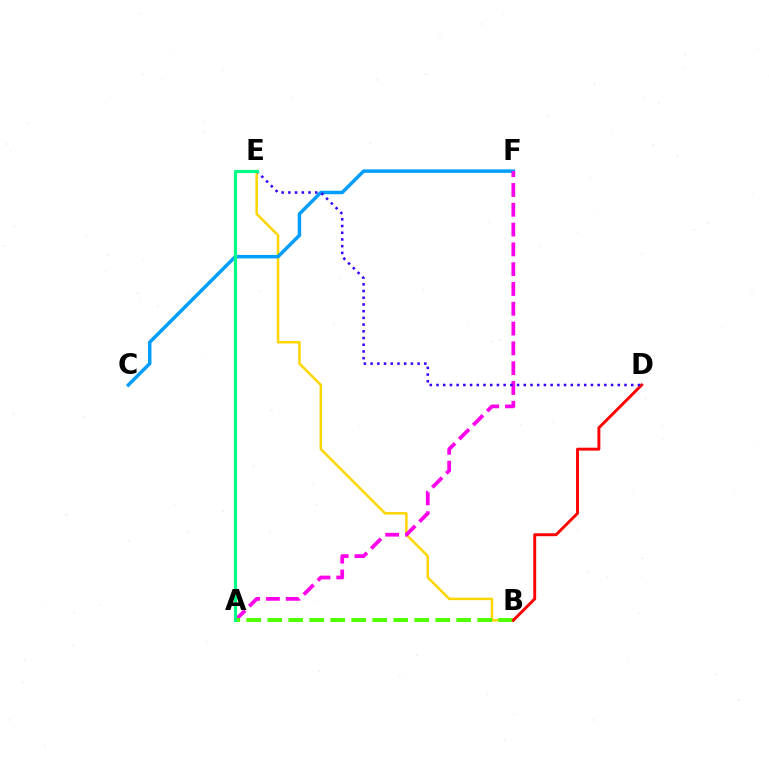{('B', 'E'): [{'color': '#ffd500', 'line_style': 'solid', 'thickness': 1.81}], ('C', 'F'): [{'color': '#009eff', 'line_style': 'solid', 'thickness': 2.5}], ('A', 'F'): [{'color': '#ff00ed', 'line_style': 'dashed', 'thickness': 2.69}], ('A', 'B'): [{'color': '#4fff00', 'line_style': 'dashed', 'thickness': 2.85}], ('B', 'D'): [{'color': '#ff0000', 'line_style': 'solid', 'thickness': 2.1}], ('D', 'E'): [{'color': '#3700ff', 'line_style': 'dotted', 'thickness': 1.82}], ('A', 'E'): [{'color': '#00ff86', 'line_style': 'solid', 'thickness': 2.27}]}